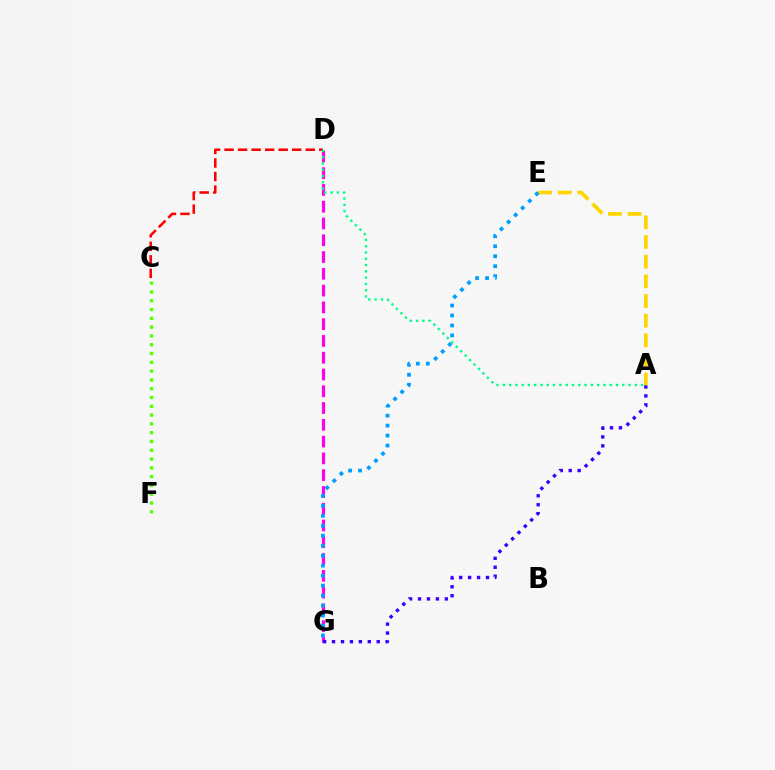{('D', 'G'): [{'color': '#ff00ed', 'line_style': 'dashed', 'thickness': 2.28}], ('A', 'E'): [{'color': '#ffd500', 'line_style': 'dashed', 'thickness': 2.67}], ('A', 'G'): [{'color': '#3700ff', 'line_style': 'dotted', 'thickness': 2.43}], ('C', 'D'): [{'color': '#ff0000', 'line_style': 'dashed', 'thickness': 1.84}], ('E', 'G'): [{'color': '#009eff', 'line_style': 'dotted', 'thickness': 2.71}], ('A', 'D'): [{'color': '#00ff86', 'line_style': 'dotted', 'thickness': 1.71}], ('C', 'F'): [{'color': '#4fff00', 'line_style': 'dotted', 'thickness': 2.39}]}